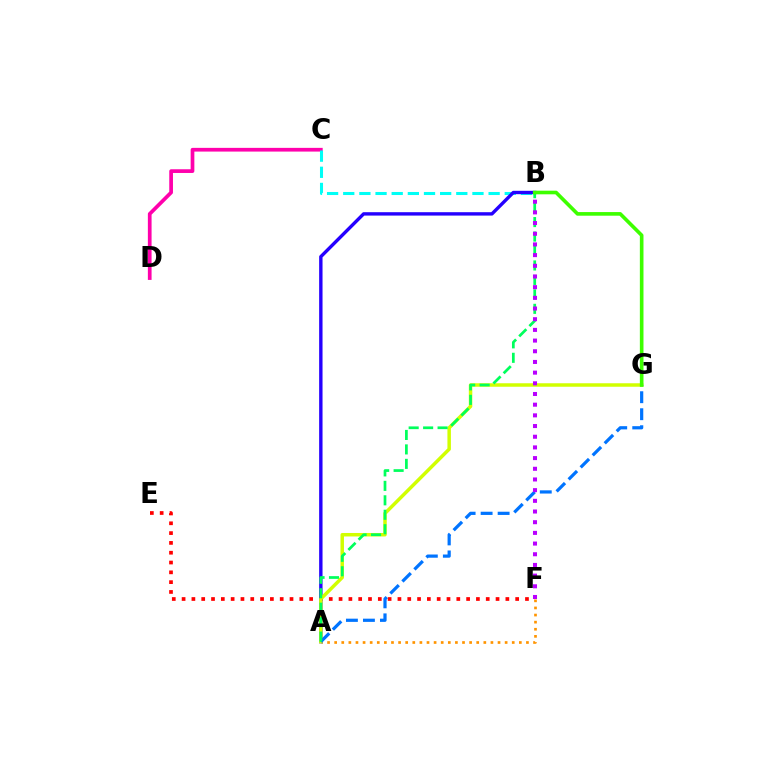{('A', 'F'): [{'color': '#ff9400', 'line_style': 'dotted', 'thickness': 1.93}], ('C', 'D'): [{'color': '#ff00ac', 'line_style': 'solid', 'thickness': 2.67}], ('E', 'F'): [{'color': '#ff0000', 'line_style': 'dotted', 'thickness': 2.67}], ('B', 'C'): [{'color': '#00fff6', 'line_style': 'dashed', 'thickness': 2.19}], ('A', 'B'): [{'color': '#2500ff', 'line_style': 'solid', 'thickness': 2.44}, {'color': '#00ff5c', 'line_style': 'dashed', 'thickness': 1.96}], ('A', 'G'): [{'color': '#d1ff00', 'line_style': 'solid', 'thickness': 2.51}, {'color': '#0074ff', 'line_style': 'dashed', 'thickness': 2.31}], ('B', 'F'): [{'color': '#b900ff', 'line_style': 'dotted', 'thickness': 2.9}], ('B', 'G'): [{'color': '#3dff00', 'line_style': 'solid', 'thickness': 2.61}]}